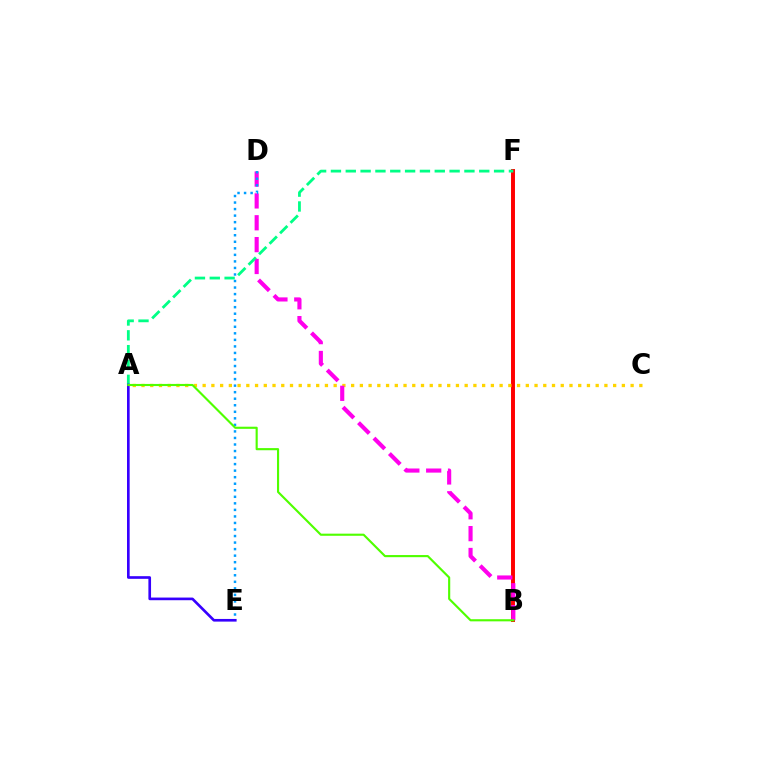{('B', 'F'): [{'color': '#ff0000', 'line_style': 'solid', 'thickness': 2.84}], ('A', 'C'): [{'color': '#ffd500', 'line_style': 'dotted', 'thickness': 2.37}], ('B', 'D'): [{'color': '#ff00ed', 'line_style': 'dashed', 'thickness': 2.97}], ('D', 'E'): [{'color': '#009eff', 'line_style': 'dotted', 'thickness': 1.78}], ('A', 'F'): [{'color': '#00ff86', 'line_style': 'dashed', 'thickness': 2.01}], ('A', 'E'): [{'color': '#3700ff', 'line_style': 'solid', 'thickness': 1.91}], ('A', 'B'): [{'color': '#4fff00', 'line_style': 'solid', 'thickness': 1.54}]}